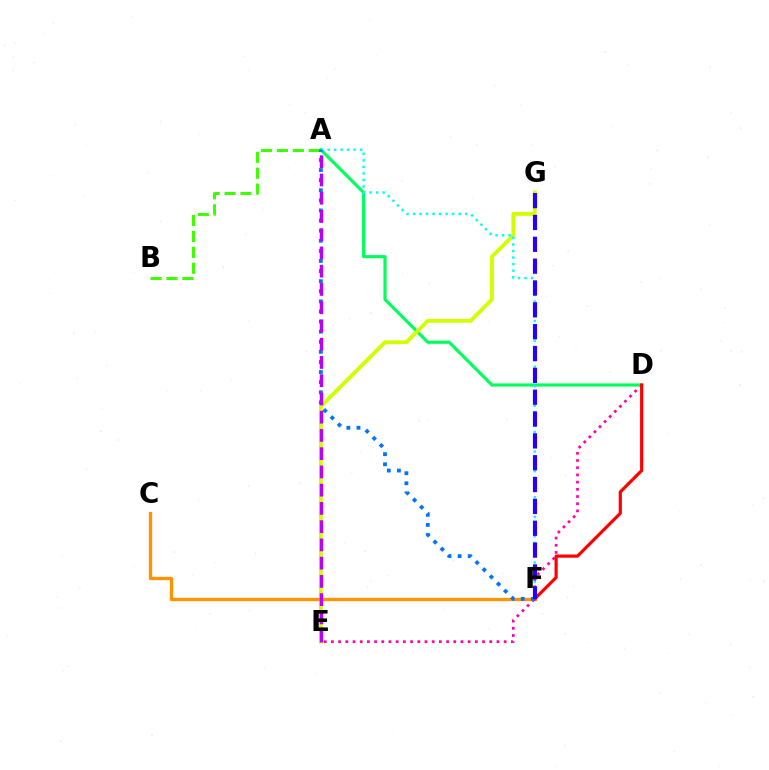{('D', 'E'): [{'color': '#ff00ac', 'line_style': 'dotted', 'thickness': 1.96}], ('A', 'D'): [{'color': '#00ff5c', 'line_style': 'solid', 'thickness': 2.26}], ('E', 'G'): [{'color': '#d1ff00', 'line_style': 'solid', 'thickness': 2.77}], ('C', 'F'): [{'color': '#ff9400', 'line_style': 'solid', 'thickness': 2.39}], ('A', 'F'): [{'color': '#00fff6', 'line_style': 'dotted', 'thickness': 1.77}, {'color': '#0074ff', 'line_style': 'dotted', 'thickness': 2.74}], ('A', 'B'): [{'color': '#3dff00', 'line_style': 'dashed', 'thickness': 2.16}], ('D', 'F'): [{'color': '#ff0000', 'line_style': 'solid', 'thickness': 2.29}], ('A', 'E'): [{'color': '#b900ff', 'line_style': 'dashed', 'thickness': 2.48}], ('F', 'G'): [{'color': '#2500ff', 'line_style': 'dashed', 'thickness': 2.97}]}